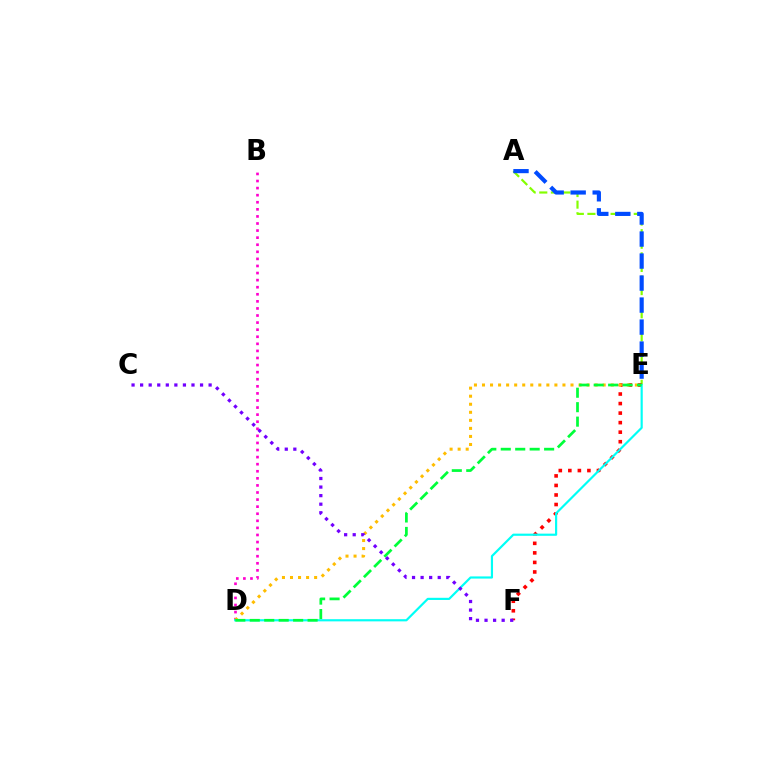{('A', 'E'): [{'color': '#84ff00', 'line_style': 'dashed', 'thickness': 1.57}, {'color': '#004bff', 'line_style': 'dashed', 'thickness': 2.99}], ('B', 'D'): [{'color': '#ff00cf', 'line_style': 'dotted', 'thickness': 1.92}], ('E', 'F'): [{'color': '#ff0000', 'line_style': 'dotted', 'thickness': 2.59}], ('D', 'E'): [{'color': '#ffbd00', 'line_style': 'dotted', 'thickness': 2.19}, {'color': '#00fff6', 'line_style': 'solid', 'thickness': 1.57}, {'color': '#00ff39', 'line_style': 'dashed', 'thickness': 1.96}], ('C', 'F'): [{'color': '#7200ff', 'line_style': 'dotted', 'thickness': 2.33}]}